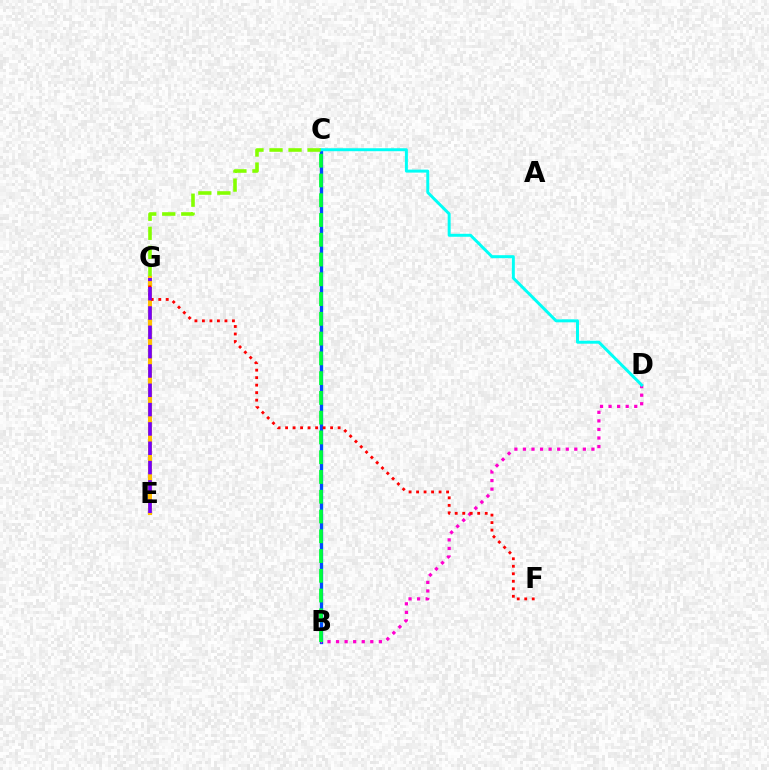{('B', 'C'): [{'color': '#004bff', 'line_style': 'solid', 'thickness': 2.38}, {'color': '#00ff39', 'line_style': 'dashed', 'thickness': 2.69}], ('B', 'D'): [{'color': '#ff00cf', 'line_style': 'dotted', 'thickness': 2.33}], ('C', 'D'): [{'color': '#00fff6', 'line_style': 'solid', 'thickness': 2.14}], ('C', 'G'): [{'color': '#84ff00', 'line_style': 'dashed', 'thickness': 2.59}], ('E', 'G'): [{'color': '#ffbd00', 'line_style': 'solid', 'thickness': 2.94}, {'color': '#7200ff', 'line_style': 'dashed', 'thickness': 2.63}], ('F', 'G'): [{'color': '#ff0000', 'line_style': 'dotted', 'thickness': 2.04}]}